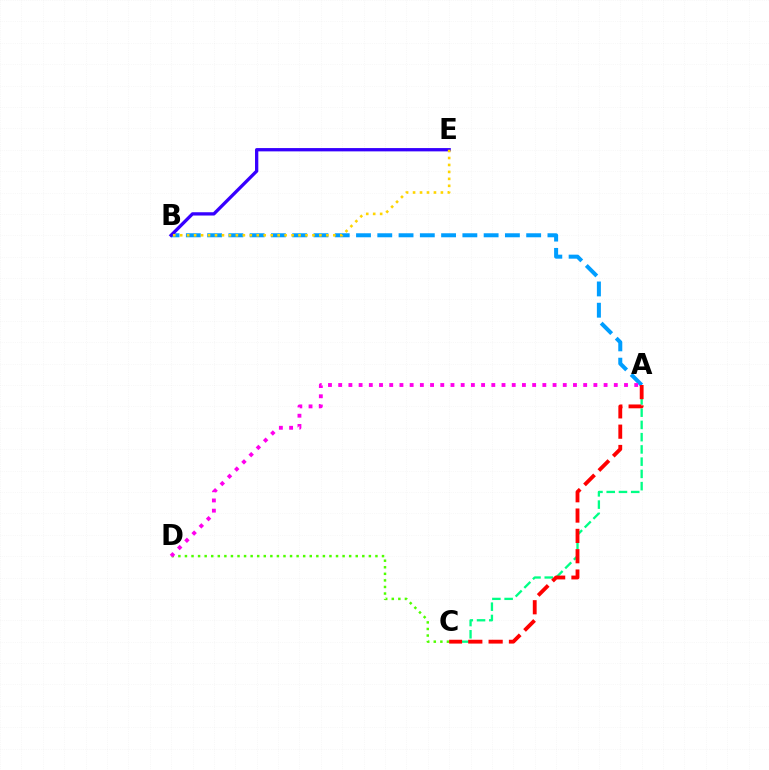{('A', 'C'): [{'color': '#00ff86', 'line_style': 'dashed', 'thickness': 1.66}, {'color': '#ff0000', 'line_style': 'dashed', 'thickness': 2.76}], ('A', 'B'): [{'color': '#009eff', 'line_style': 'dashed', 'thickness': 2.89}], ('C', 'D'): [{'color': '#4fff00', 'line_style': 'dotted', 'thickness': 1.78}], ('A', 'D'): [{'color': '#ff00ed', 'line_style': 'dotted', 'thickness': 2.77}], ('B', 'E'): [{'color': '#3700ff', 'line_style': 'solid', 'thickness': 2.37}, {'color': '#ffd500', 'line_style': 'dotted', 'thickness': 1.89}]}